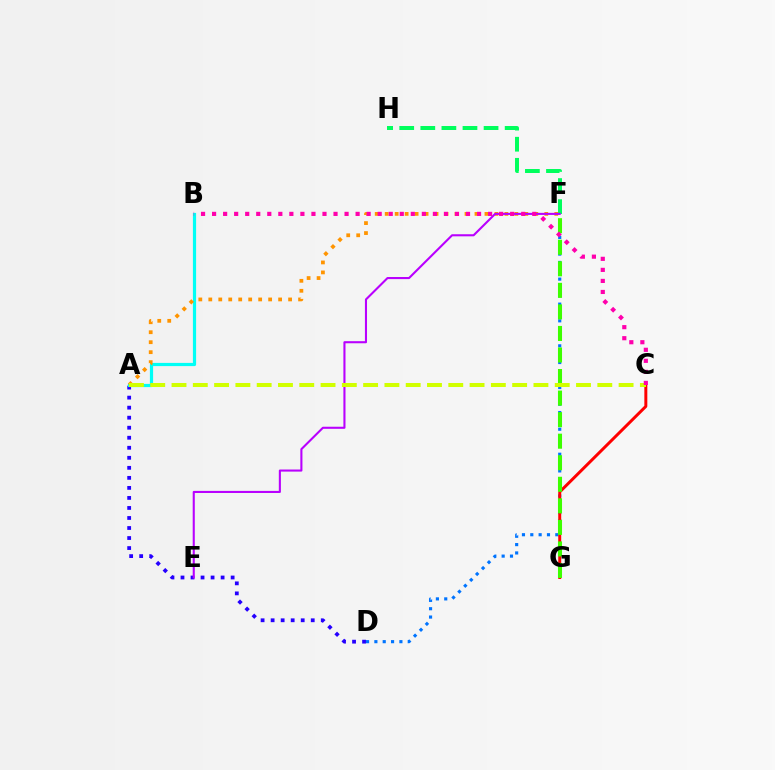{('F', 'H'): [{'color': '#00ff5c', 'line_style': 'dashed', 'thickness': 2.86}], ('A', 'D'): [{'color': '#2500ff', 'line_style': 'dotted', 'thickness': 2.72}], ('A', 'B'): [{'color': '#00fff6', 'line_style': 'solid', 'thickness': 2.31}], ('A', 'F'): [{'color': '#ff9400', 'line_style': 'dotted', 'thickness': 2.71}], ('E', 'F'): [{'color': '#b900ff', 'line_style': 'solid', 'thickness': 1.5}], ('D', 'F'): [{'color': '#0074ff', 'line_style': 'dotted', 'thickness': 2.27}], ('C', 'G'): [{'color': '#ff0000', 'line_style': 'solid', 'thickness': 2.14}], ('F', 'G'): [{'color': '#3dff00', 'line_style': 'dashed', 'thickness': 2.93}], ('A', 'C'): [{'color': '#d1ff00', 'line_style': 'dashed', 'thickness': 2.89}], ('B', 'C'): [{'color': '#ff00ac', 'line_style': 'dotted', 'thickness': 3.0}]}